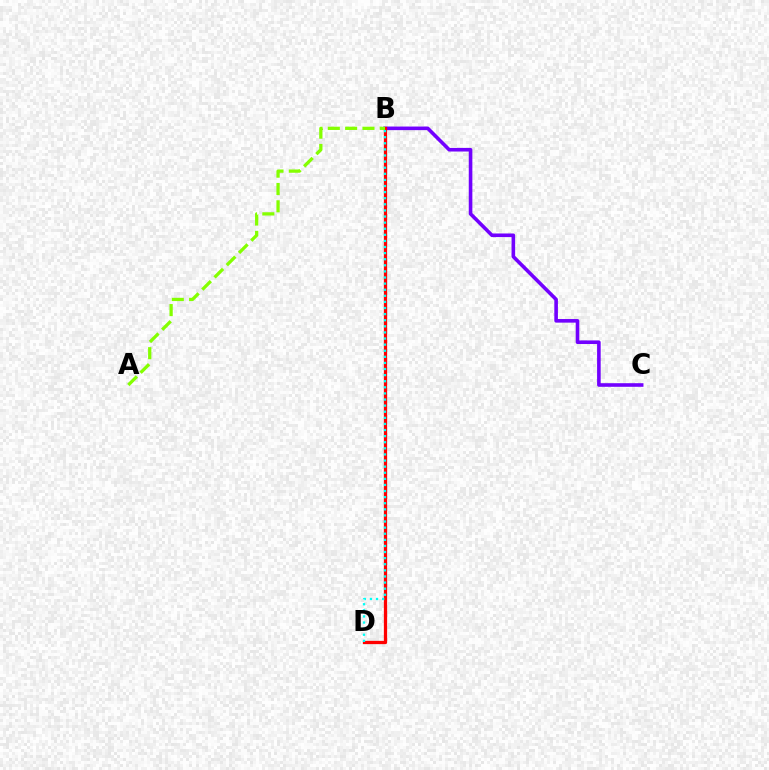{('B', 'C'): [{'color': '#7200ff', 'line_style': 'solid', 'thickness': 2.59}], ('B', 'D'): [{'color': '#ff0000', 'line_style': 'solid', 'thickness': 2.35}, {'color': '#00fff6', 'line_style': 'dotted', 'thickness': 1.66}], ('A', 'B'): [{'color': '#84ff00', 'line_style': 'dashed', 'thickness': 2.35}]}